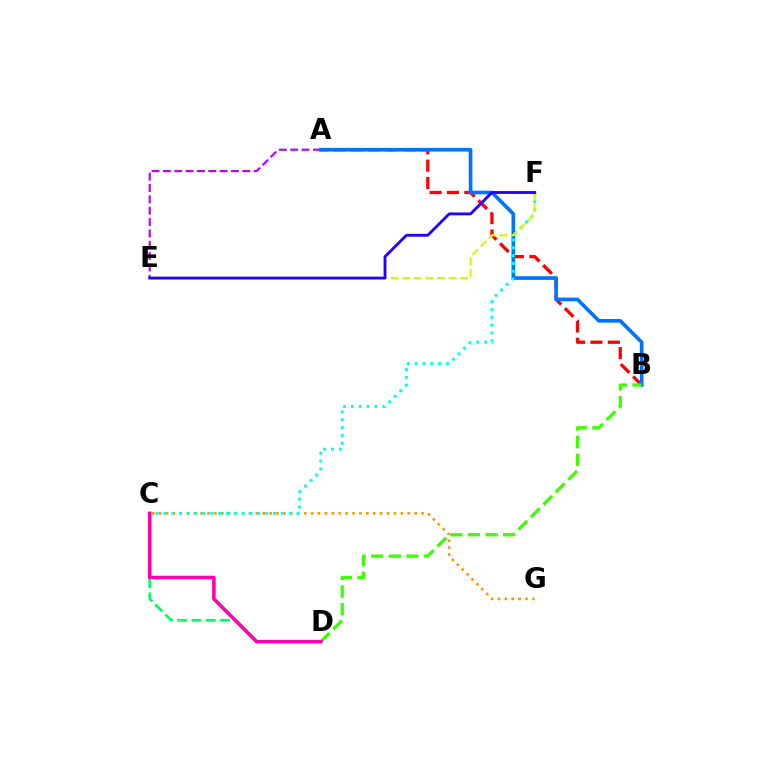{('A', 'E'): [{'color': '#b900ff', 'line_style': 'dashed', 'thickness': 1.54}], ('A', 'B'): [{'color': '#ff0000', 'line_style': 'dashed', 'thickness': 2.36}, {'color': '#0074ff', 'line_style': 'solid', 'thickness': 2.63}], ('C', 'D'): [{'color': '#00ff5c', 'line_style': 'dashed', 'thickness': 1.94}, {'color': '#ff00ac', 'line_style': 'solid', 'thickness': 2.56}], ('C', 'G'): [{'color': '#ff9400', 'line_style': 'dotted', 'thickness': 1.88}], ('C', 'F'): [{'color': '#00fff6', 'line_style': 'dotted', 'thickness': 2.13}], ('E', 'F'): [{'color': '#d1ff00', 'line_style': 'dashed', 'thickness': 1.57}, {'color': '#2500ff', 'line_style': 'solid', 'thickness': 2.05}], ('B', 'D'): [{'color': '#3dff00', 'line_style': 'dashed', 'thickness': 2.39}]}